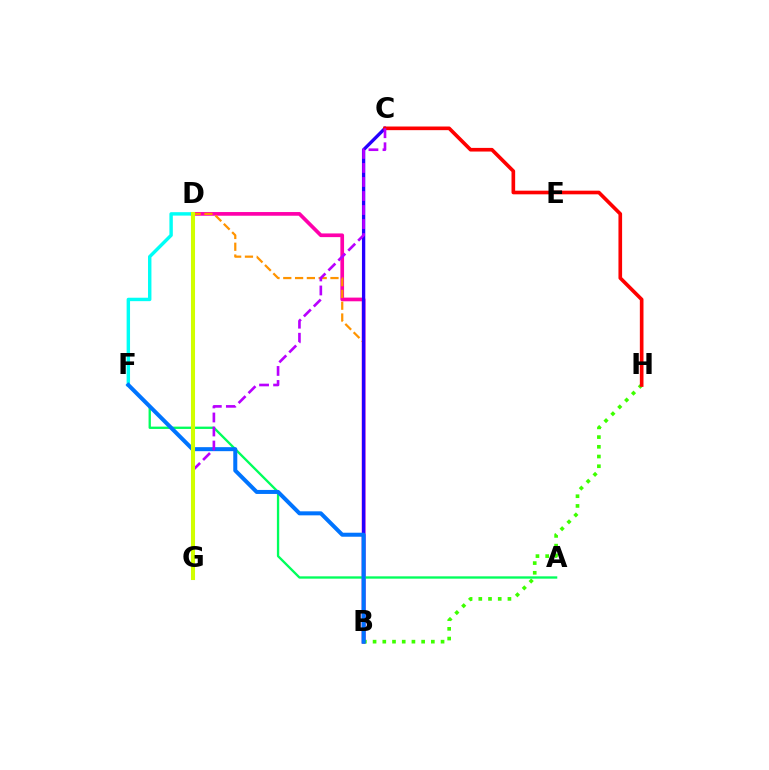{('B', 'D'): [{'color': '#ff00ac', 'line_style': 'solid', 'thickness': 2.66}, {'color': '#ff9400', 'line_style': 'dashed', 'thickness': 1.6}], ('B', 'H'): [{'color': '#3dff00', 'line_style': 'dotted', 'thickness': 2.64}], ('B', 'C'): [{'color': '#2500ff', 'line_style': 'solid', 'thickness': 2.39}], ('D', 'F'): [{'color': '#00fff6', 'line_style': 'solid', 'thickness': 2.46}], ('C', 'H'): [{'color': '#ff0000', 'line_style': 'solid', 'thickness': 2.63}], ('A', 'F'): [{'color': '#00ff5c', 'line_style': 'solid', 'thickness': 1.67}], ('B', 'F'): [{'color': '#0074ff', 'line_style': 'solid', 'thickness': 2.89}], ('C', 'G'): [{'color': '#b900ff', 'line_style': 'dashed', 'thickness': 1.91}], ('D', 'G'): [{'color': '#d1ff00', 'line_style': 'solid', 'thickness': 2.93}]}